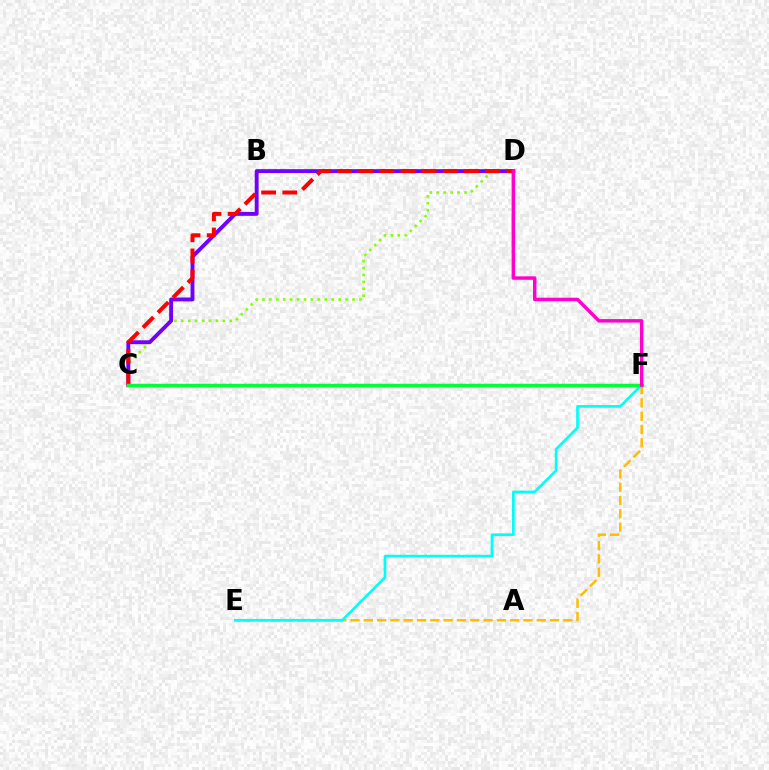{('E', 'F'): [{'color': '#ffbd00', 'line_style': 'dashed', 'thickness': 1.81}, {'color': '#00fff6', 'line_style': 'solid', 'thickness': 1.93}], ('C', 'D'): [{'color': '#84ff00', 'line_style': 'dotted', 'thickness': 1.88}, {'color': '#7200ff', 'line_style': 'solid', 'thickness': 2.8}, {'color': '#ff0000', 'line_style': 'dashed', 'thickness': 2.88}], ('C', 'F'): [{'color': '#004bff', 'line_style': 'dashed', 'thickness': 1.9}, {'color': '#00ff39', 'line_style': 'solid', 'thickness': 2.5}], ('D', 'F'): [{'color': '#ff00cf', 'line_style': 'solid', 'thickness': 2.49}]}